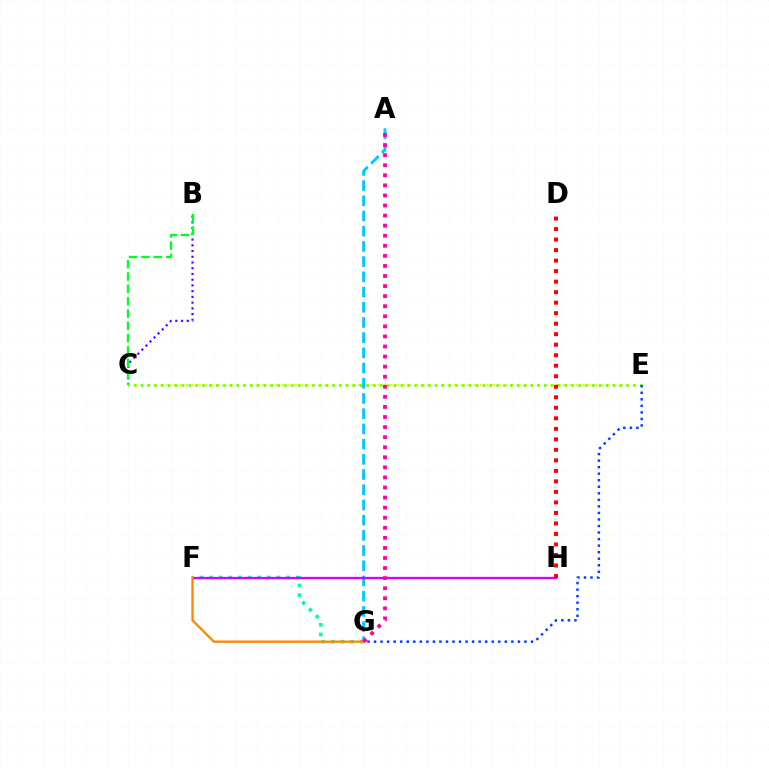{('B', 'C'): [{'color': '#4f00ff', 'line_style': 'dotted', 'thickness': 1.56}, {'color': '#00ff27', 'line_style': 'dashed', 'thickness': 1.67}], ('C', 'E'): [{'color': '#eeff00', 'line_style': 'dotted', 'thickness': 1.74}, {'color': '#66ff00', 'line_style': 'dotted', 'thickness': 1.86}], ('E', 'G'): [{'color': '#003fff', 'line_style': 'dotted', 'thickness': 1.78}], ('F', 'G'): [{'color': '#00ffaf', 'line_style': 'dotted', 'thickness': 2.62}, {'color': '#ff8800', 'line_style': 'solid', 'thickness': 1.68}], ('A', 'G'): [{'color': '#00c7ff', 'line_style': 'dashed', 'thickness': 2.07}, {'color': '#ff00a0', 'line_style': 'dotted', 'thickness': 2.74}], ('F', 'H'): [{'color': '#d600ff', 'line_style': 'solid', 'thickness': 1.66}], ('D', 'H'): [{'color': '#ff0000', 'line_style': 'dotted', 'thickness': 2.86}]}